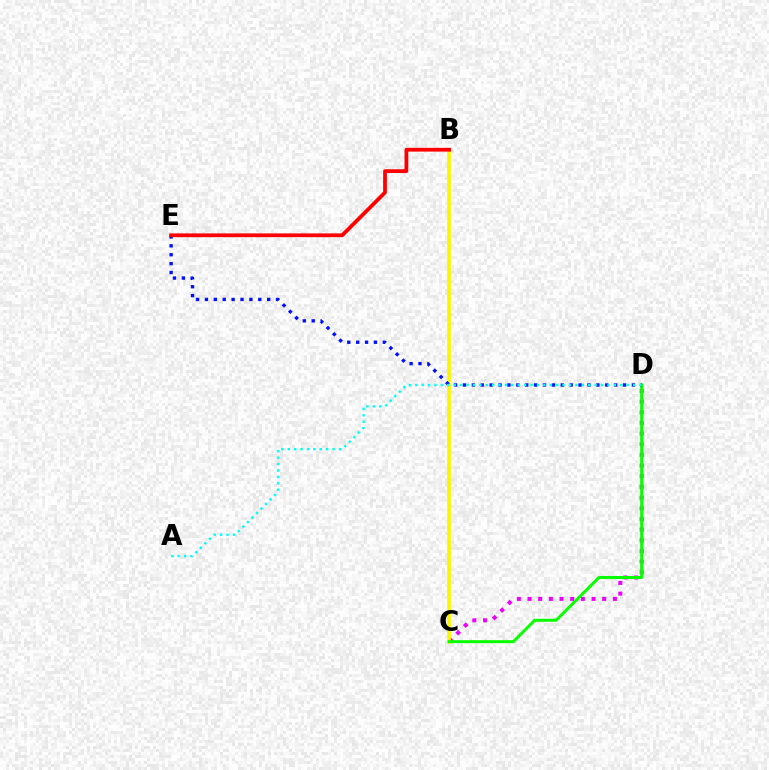{('C', 'D'): [{'color': '#ee00ff', 'line_style': 'dotted', 'thickness': 2.9}, {'color': '#08ff00', 'line_style': 'solid', 'thickness': 2.15}], ('B', 'C'): [{'color': '#fcf500', 'line_style': 'solid', 'thickness': 2.62}], ('D', 'E'): [{'color': '#0010ff', 'line_style': 'dotted', 'thickness': 2.42}], ('A', 'D'): [{'color': '#00fff6', 'line_style': 'dotted', 'thickness': 1.74}], ('B', 'E'): [{'color': '#ff0000', 'line_style': 'solid', 'thickness': 2.71}]}